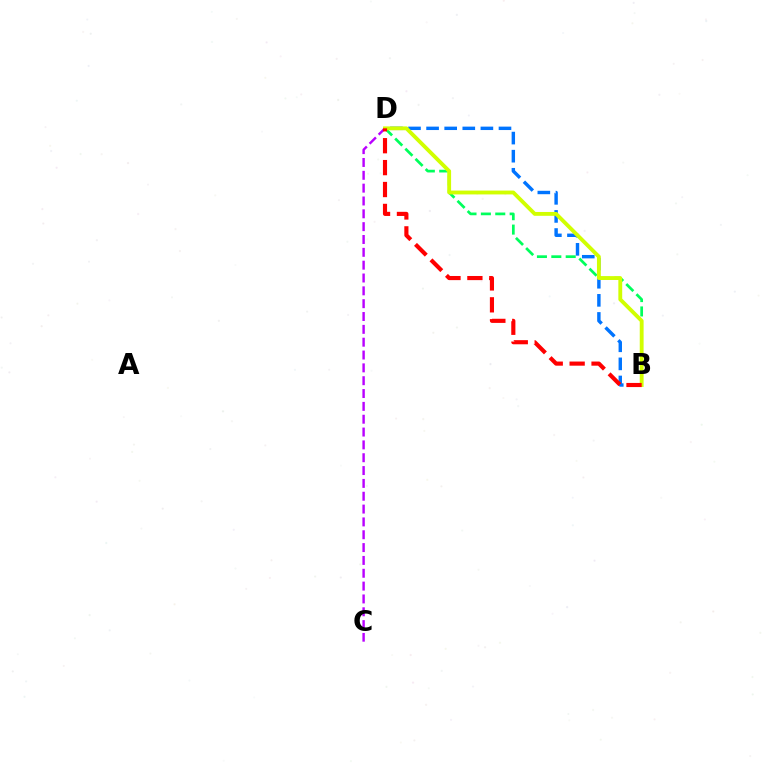{('B', 'D'): [{'color': '#0074ff', 'line_style': 'dashed', 'thickness': 2.46}, {'color': '#00ff5c', 'line_style': 'dashed', 'thickness': 1.95}, {'color': '#d1ff00', 'line_style': 'solid', 'thickness': 2.77}, {'color': '#ff0000', 'line_style': 'dashed', 'thickness': 2.98}], ('C', 'D'): [{'color': '#b900ff', 'line_style': 'dashed', 'thickness': 1.74}]}